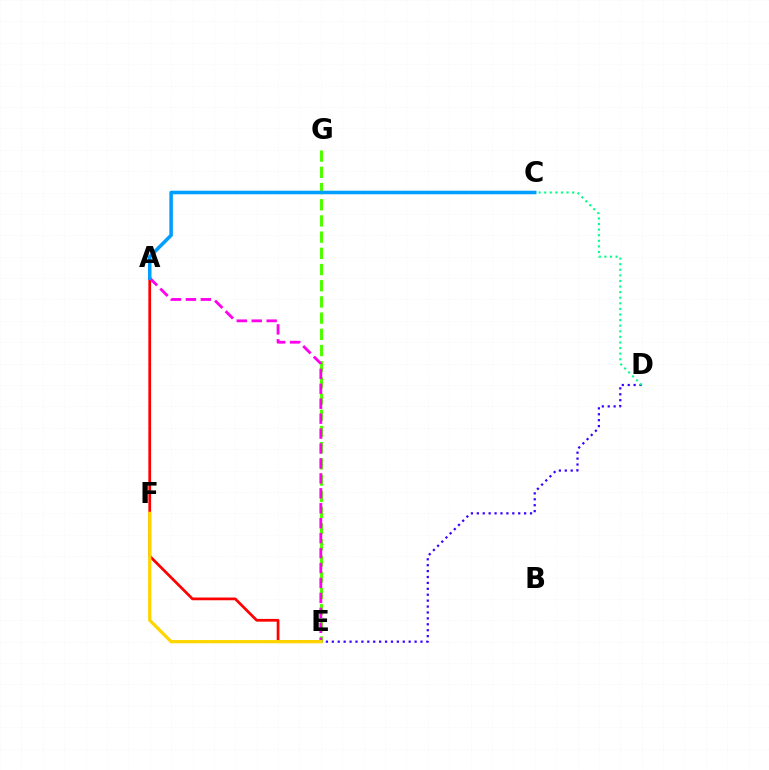{('D', 'E'): [{'color': '#3700ff', 'line_style': 'dotted', 'thickness': 1.61}], ('A', 'E'): [{'color': '#ff0000', 'line_style': 'solid', 'thickness': 1.97}, {'color': '#ff00ed', 'line_style': 'dashed', 'thickness': 2.03}], ('E', 'G'): [{'color': '#4fff00', 'line_style': 'dashed', 'thickness': 2.2}], ('C', 'D'): [{'color': '#00ff86', 'line_style': 'dotted', 'thickness': 1.52}], ('A', 'C'): [{'color': '#009eff', 'line_style': 'solid', 'thickness': 2.54}], ('E', 'F'): [{'color': '#ffd500', 'line_style': 'solid', 'thickness': 2.32}]}